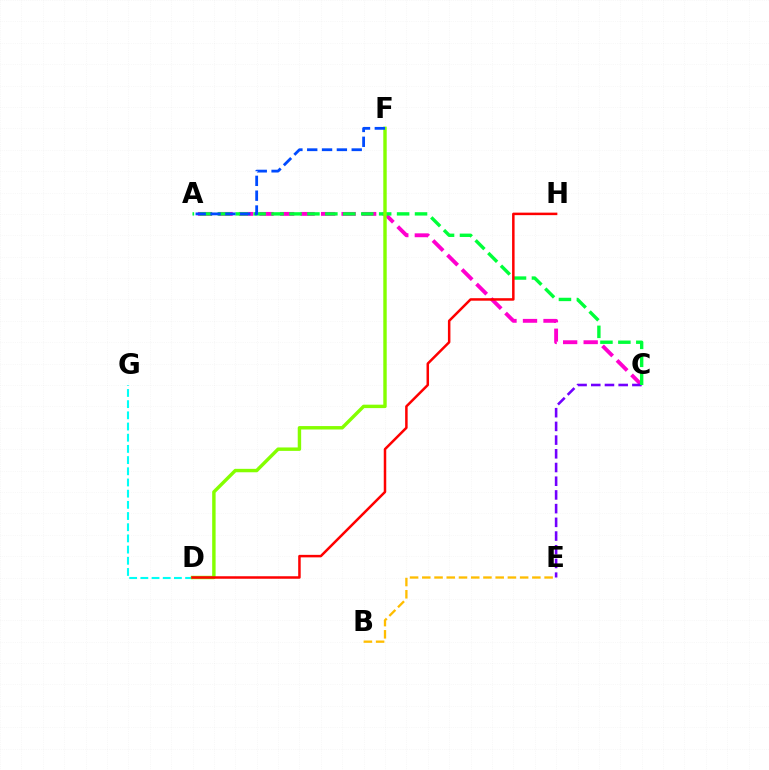{('A', 'C'): [{'color': '#ff00cf', 'line_style': 'dashed', 'thickness': 2.79}, {'color': '#00ff39', 'line_style': 'dashed', 'thickness': 2.44}], ('C', 'E'): [{'color': '#7200ff', 'line_style': 'dashed', 'thickness': 1.86}], ('D', 'G'): [{'color': '#00fff6', 'line_style': 'dashed', 'thickness': 1.52}], ('D', 'F'): [{'color': '#84ff00', 'line_style': 'solid', 'thickness': 2.47}], ('B', 'E'): [{'color': '#ffbd00', 'line_style': 'dashed', 'thickness': 1.66}], ('D', 'H'): [{'color': '#ff0000', 'line_style': 'solid', 'thickness': 1.8}], ('A', 'F'): [{'color': '#004bff', 'line_style': 'dashed', 'thickness': 2.01}]}